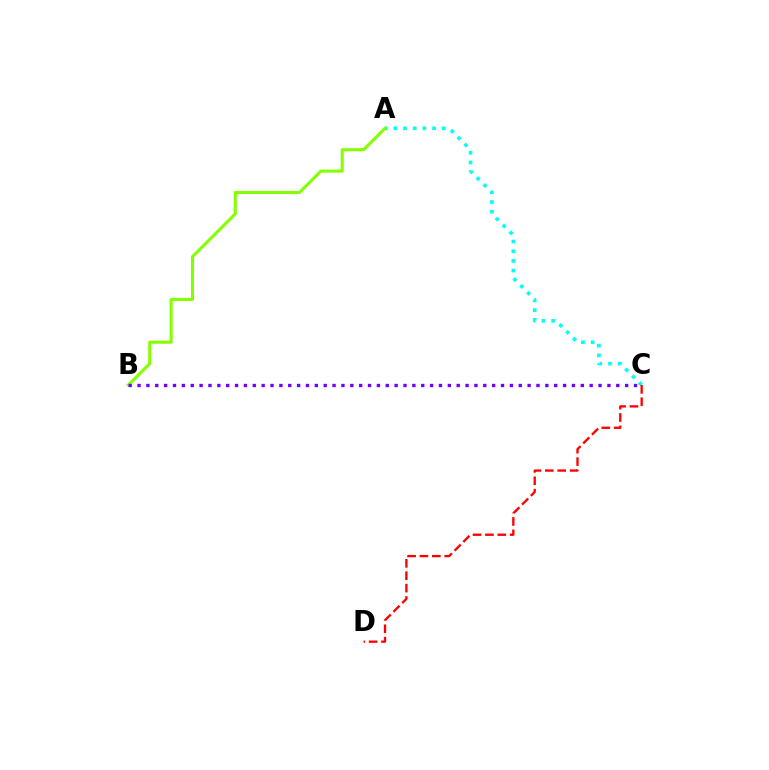{('A', 'C'): [{'color': '#00fff6', 'line_style': 'dotted', 'thickness': 2.63}], ('A', 'B'): [{'color': '#84ff00', 'line_style': 'solid', 'thickness': 2.21}], ('C', 'D'): [{'color': '#ff0000', 'line_style': 'dashed', 'thickness': 1.68}], ('B', 'C'): [{'color': '#7200ff', 'line_style': 'dotted', 'thickness': 2.41}]}